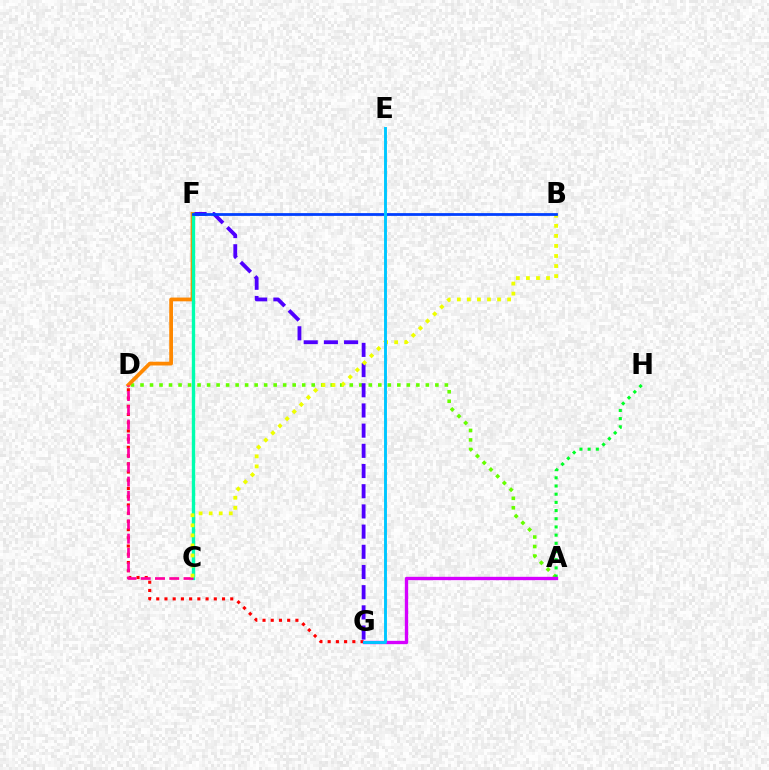{('A', 'D'): [{'color': '#66ff00', 'line_style': 'dotted', 'thickness': 2.58}], ('A', 'H'): [{'color': '#00ff27', 'line_style': 'dotted', 'thickness': 2.23}], ('F', 'G'): [{'color': '#4f00ff', 'line_style': 'dashed', 'thickness': 2.74}], ('D', 'F'): [{'color': '#ff8800', 'line_style': 'solid', 'thickness': 2.7}], ('C', 'F'): [{'color': '#00ffaf', 'line_style': 'solid', 'thickness': 2.43}], ('D', 'G'): [{'color': '#ff0000', 'line_style': 'dotted', 'thickness': 2.23}], ('C', 'D'): [{'color': '#ff00a0', 'line_style': 'dashed', 'thickness': 1.94}], ('A', 'G'): [{'color': '#d600ff', 'line_style': 'solid', 'thickness': 2.41}], ('B', 'C'): [{'color': '#eeff00', 'line_style': 'dotted', 'thickness': 2.73}], ('B', 'F'): [{'color': '#003fff', 'line_style': 'solid', 'thickness': 2.0}], ('E', 'G'): [{'color': '#00c7ff', 'line_style': 'solid', 'thickness': 2.1}]}